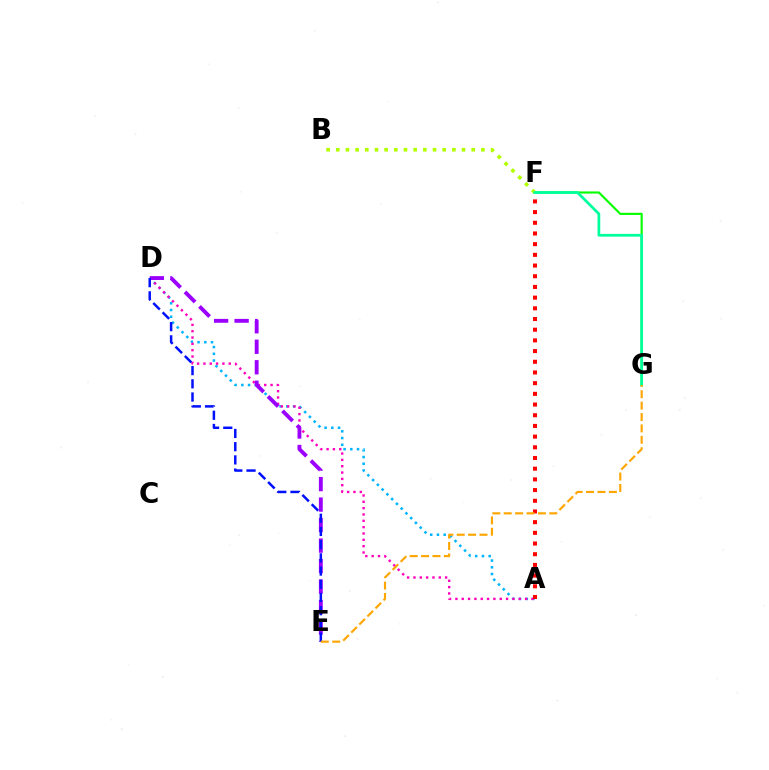{('A', 'D'): [{'color': '#00b5ff', 'line_style': 'dotted', 'thickness': 1.83}, {'color': '#ff00bd', 'line_style': 'dotted', 'thickness': 1.72}], ('F', 'G'): [{'color': '#08ff00', 'line_style': 'solid', 'thickness': 1.54}, {'color': '#00ff9d', 'line_style': 'solid', 'thickness': 1.97}], ('B', 'F'): [{'color': '#b3ff00', 'line_style': 'dotted', 'thickness': 2.63}], ('D', 'E'): [{'color': '#9b00ff', 'line_style': 'dashed', 'thickness': 2.78}, {'color': '#0010ff', 'line_style': 'dashed', 'thickness': 1.79}], ('A', 'F'): [{'color': '#ff0000', 'line_style': 'dotted', 'thickness': 2.9}], ('E', 'G'): [{'color': '#ffa500', 'line_style': 'dashed', 'thickness': 1.55}]}